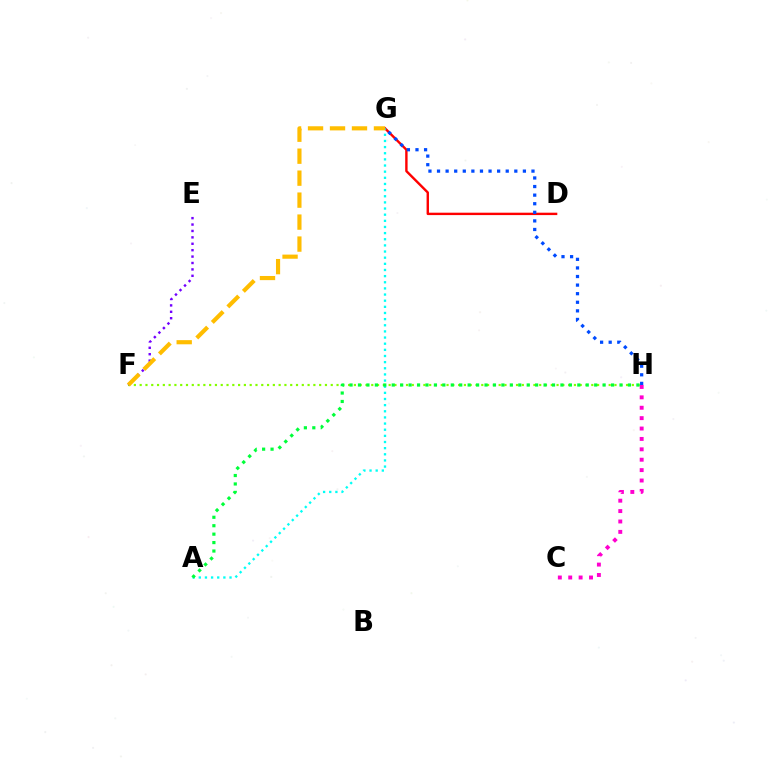{('D', 'G'): [{'color': '#ff0000', 'line_style': 'solid', 'thickness': 1.73}], ('F', 'H'): [{'color': '#84ff00', 'line_style': 'dotted', 'thickness': 1.57}], ('C', 'H'): [{'color': '#ff00cf', 'line_style': 'dotted', 'thickness': 2.82}], ('A', 'G'): [{'color': '#00fff6', 'line_style': 'dotted', 'thickness': 1.67}], ('E', 'F'): [{'color': '#7200ff', 'line_style': 'dotted', 'thickness': 1.74}], ('F', 'G'): [{'color': '#ffbd00', 'line_style': 'dashed', 'thickness': 2.99}], ('A', 'H'): [{'color': '#00ff39', 'line_style': 'dotted', 'thickness': 2.29}], ('G', 'H'): [{'color': '#004bff', 'line_style': 'dotted', 'thickness': 2.33}]}